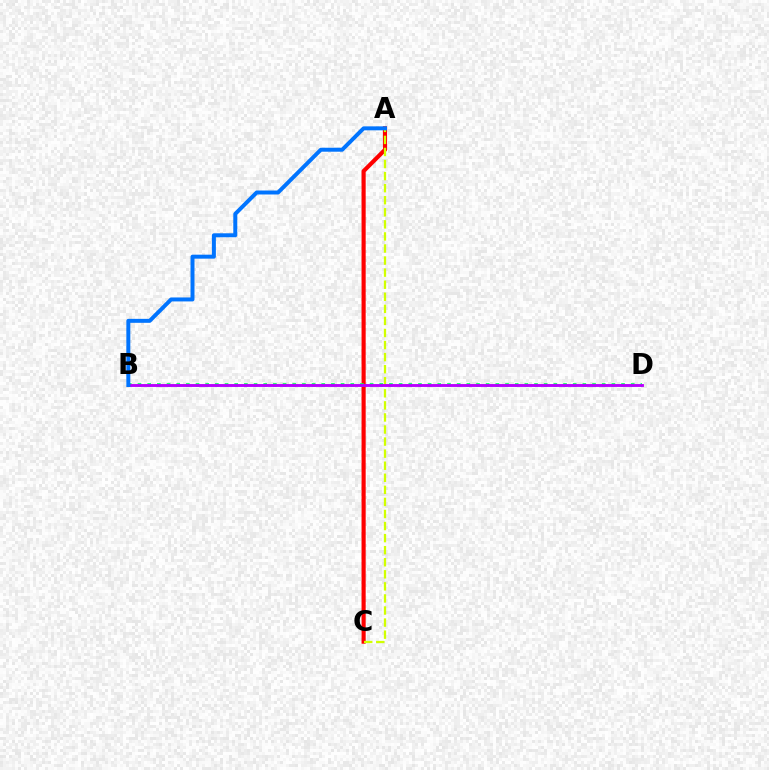{('A', 'C'): [{'color': '#ff0000', 'line_style': 'solid', 'thickness': 2.98}, {'color': '#d1ff00', 'line_style': 'dashed', 'thickness': 1.64}], ('B', 'D'): [{'color': '#00ff5c', 'line_style': 'dotted', 'thickness': 2.63}, {'color': '#b900ff', 'line_style': 'solid', 'thickness': 2.07}], ('A', 'B'): [{'color': '#0074ff', 'line_style': 'solid', 'thickness': 2.86}]}